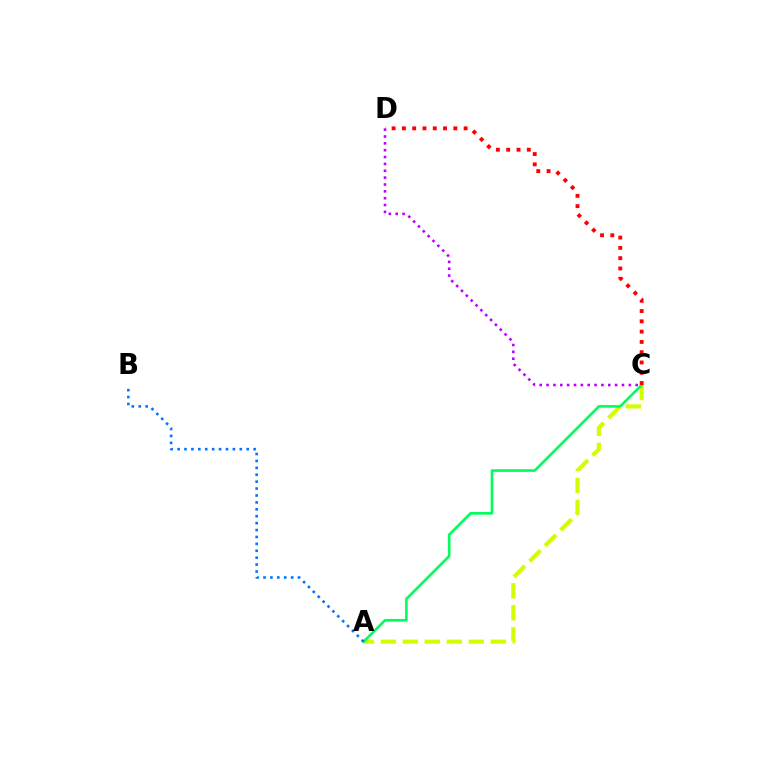{('A', 'C'): [{'color': '#d1ff00', 'line_style': 'dashed', 'thickness': 2.99}, {'color': '#00ff5c', 'line_style': 'solid', 'thickness': 1.9}], ('C', 'D'): [{'color': '#ff0000', 'line_style': 'dotted', 'thickness': 2.8}, {'color': '#b900ff', 'line_style': 'dotted', 'thickness': 1.86}], ('A', 'B'): [{'color': '#0074ff', 'line_style': 'dotted', 'thickness': 1.88}]}